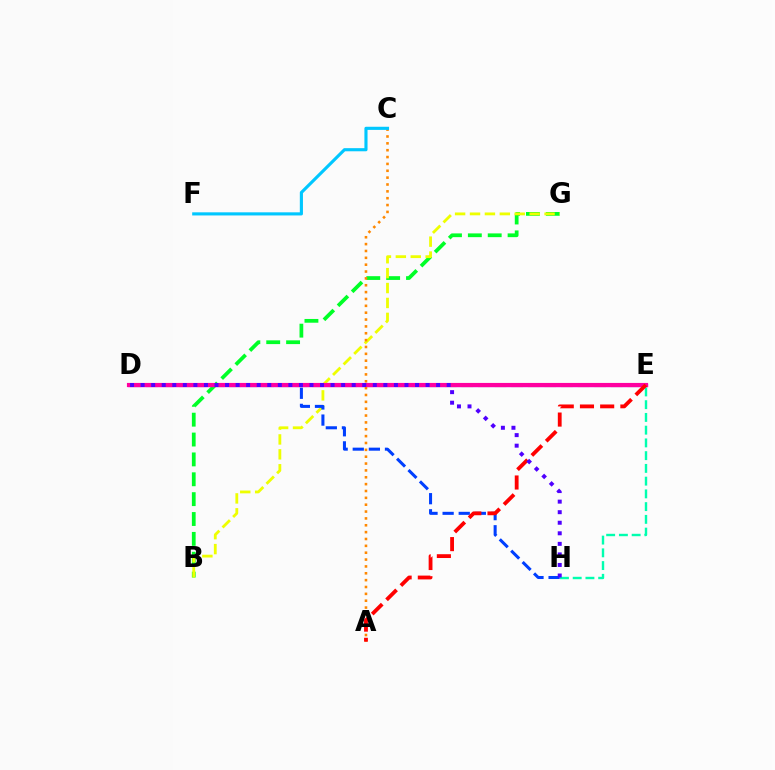{('B', 'G'): [{'color': '#00ff27', 'line_style': 'dashed', 'thickness': 2.7}, {'color': '#eeff00', 'line_style': 'dashed', 'thickness': 2.03}], ('D', 'E'): [{'color': '#66ff00', 'line_style': 'dashed', 'thickness': 2.26}, {'color': '#d600ff', 'line_style': 'solid', 'thickness': 2.39}, {'color': '#ff00a0', 'line_style': 'solid', 'thickness': 2.98}], ('E', 'H'): [{'color': '#00ffaf', 'line_style': 'dashed', 'thickness': 1.73}], ('A', 'C'): [{'color': '#ff8800', 'line_style': 'dotted', 'thickness': 1.86}], ('D', 'H'): [{'color': '#003fff', 'line_style': 'dashed', 'thickness': 2.19}, {'color': '#4f00ff', 'line_style': 'dotted', 'thickness': 2.87}], ('C', 'F'): [{'color': '#00c7ff', 'line_style': 'solid', 'thickness': 2.25}], ('A', 'E'): [{'color': '#ff0000', 'line_style': 'dashed', 'thickness': 2.75}]}